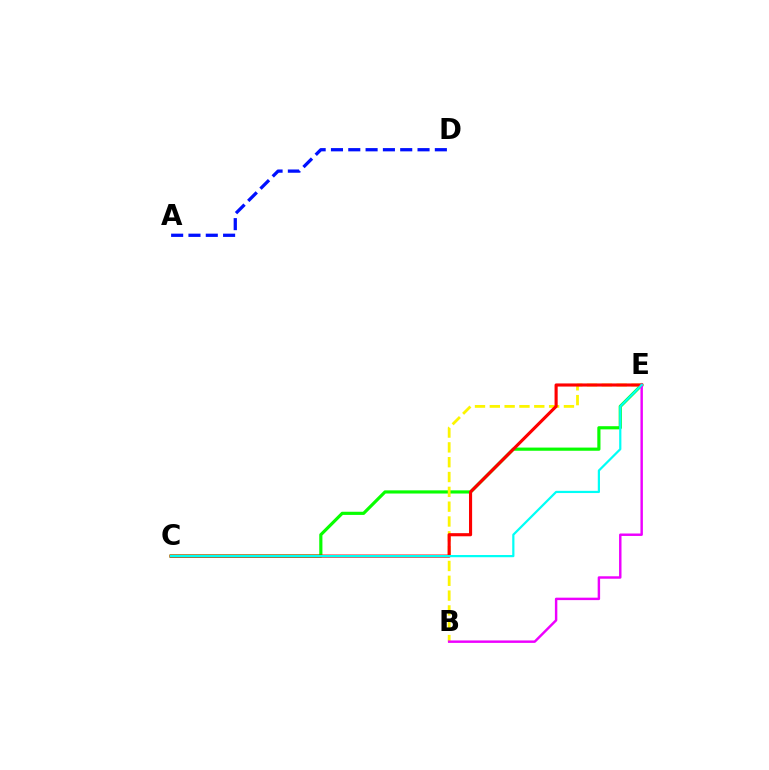{('A', 'D'): [{'color': '#0010ff', 'line_style': 'dashed', 'thickness': 2.35}], ('C', 'E'): [{'color': '#08ff00', 'line_style': 'solid', 'thickness': 2.28}, {'color': '#ff0000', 'line_style': 'solid', 'thickness': 2.25}, {'color': '#00fff6', 'line_style': 'solid', 'thickness': 1.6}], ('B', 'E'): [{'color': '#fcf500', 'line_style': 'dashed', 'thickness': 2.01}, {'color': '#ee00ff', 'line_style': 'solid', 'thickness': 1.76}]}